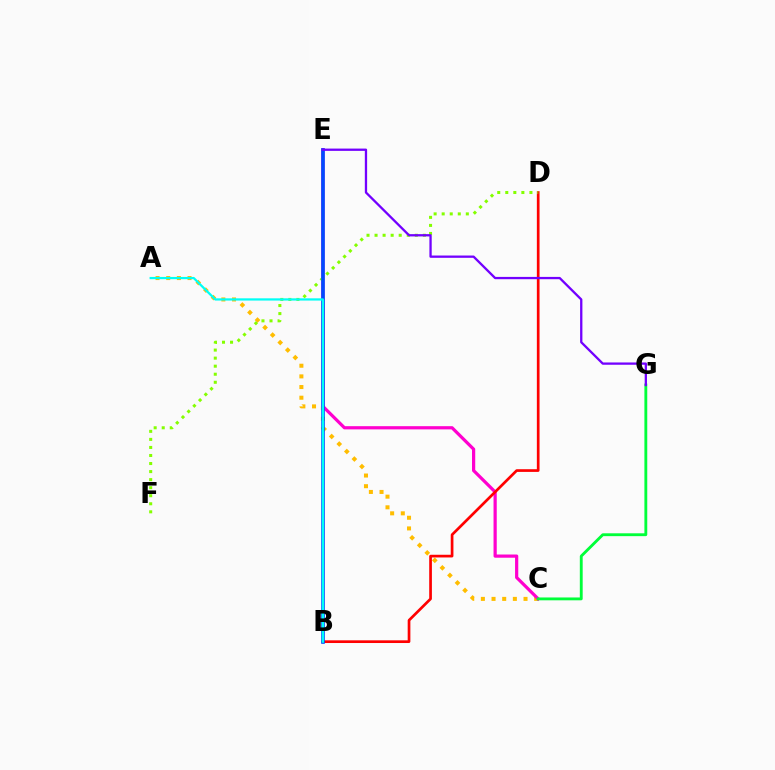{('A', 'C'): [{'color': '#ffbd00', 'line_style': 'dotted', 'thickness': 2.9}], ('C', 'E'): [{'color': '#ff00cf', 'line_style': 'solid', 'thickness': 2.31}], ('B', 'D'): [{'color': '#ff0000', 'line_style': 'solid', 'thickness': 1.94}], ('C', 'G'): [{'color': '#00ff39', 'line_style': 'solid', 'thickness': 2.05}], ('D', 'F'): [{'color': '#84ff00', 'line_style': 'dotted', 'thickness': 2.19}], ('B', 'E'): [{'color': '#004bff', 'line_style': 'solid', 'thickness': 2.6}], ('A', 'B'): [{'color': '#00fff6', 'line_style': 'solid', 'thickness': 1.62}], ('E', 'G'): [{'color': '#7200ff', 'line_style': 'solid', 'thickness': 1.65}]}